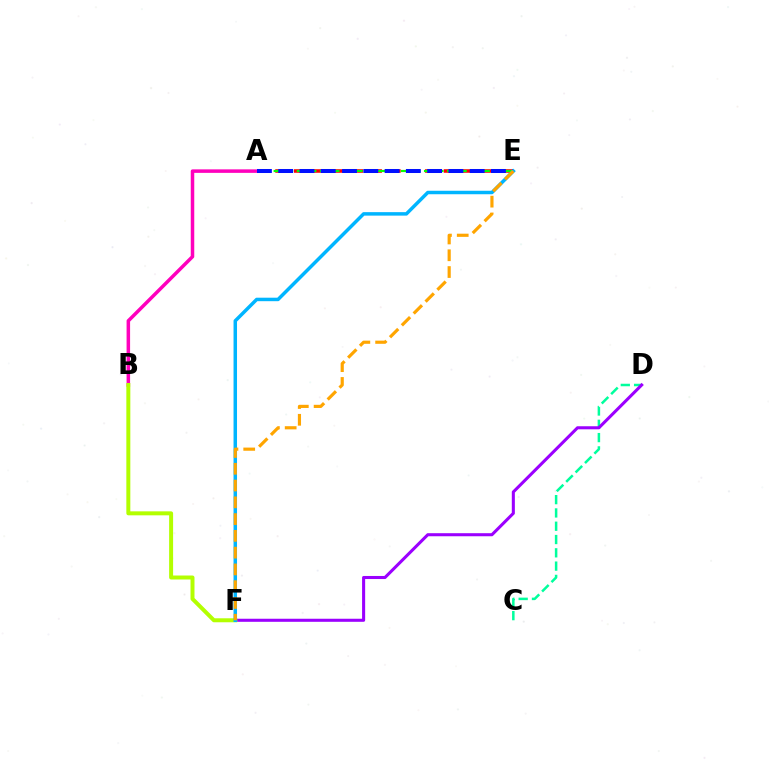{('A', 'E'): [{'color': '#ff0000', 'line_style': 'dashed', 'thickness': 2.54}, {'color': '#08ff00', 'line_style': 'dashed', 'thickness': 1.57}, {'color': '#0010ff', 'line_style': 'dashed', 'thickness': 2.89}], ('C', 'D'): [{'color': '#00ff9d', 'line_style': 'dashed', 'thickness': 1.81}], ('D', 'F'): [{'color': '#9b00ff', 'line_style': 'solid', 'thickness': 2.21}], ('A', 'B'): [{'color': '#ff00bd', 'line_style': 'solid', 'thickness': 2.53}], ('B', 'F'): [{'color': '#b3ff00', 'line_style': 'solid', 'thickness': 2.87}], ('E', 'F'): [{'color': '#00b5ff', 'line_style': 'solid', 'thickness': 2.51}, {'color': '#ffa500', 'line_style': 'dashed', 'thickness': 2.28}]}